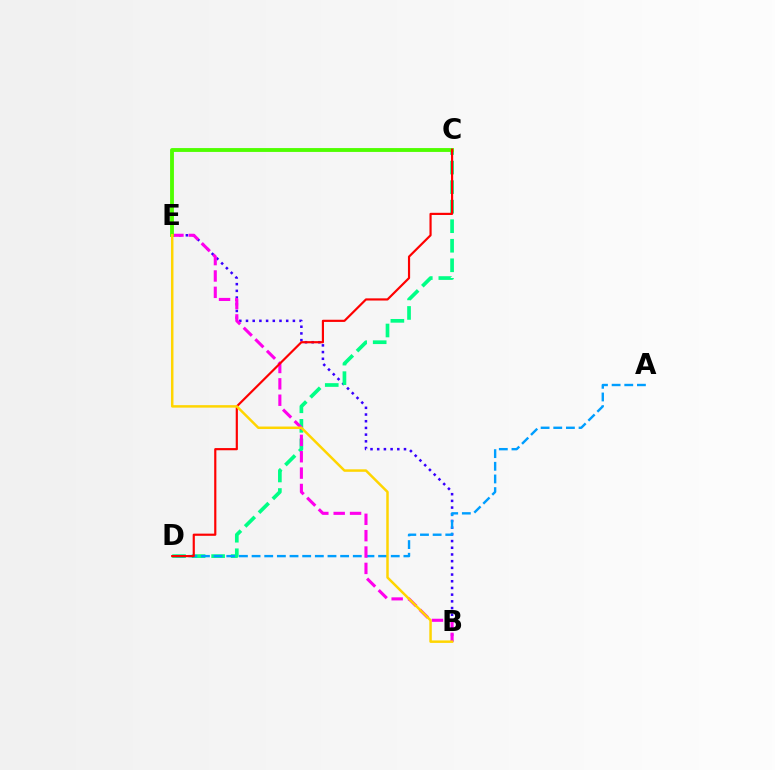{('B', 'E'): [{'color': '#3700ff', 'line_style': 'dotted', 'thickness': 1.82}, {'color': '#ff00ed', 'line_style': 'dashed', 'thickness': 2.22}, {'color': '#ffd500', 'line_style': 'solid', 'thickness': 1.79}], ('C', 'D'): [{'color': '#00ff86', 'line_style': 'dashed', 'thickness': 2.65}, {'color': '#ff0000', 'line_style': 'solid', 'thickness': 1.57}], ('A', 'D'): [{'color': '#009eff', 'line_style': 'dashed', 'thickness': 1.72}], ('C', 'E'): [{'color': '#4fff00', 'line_style': 'solid', 'thickness': 2.78}]}